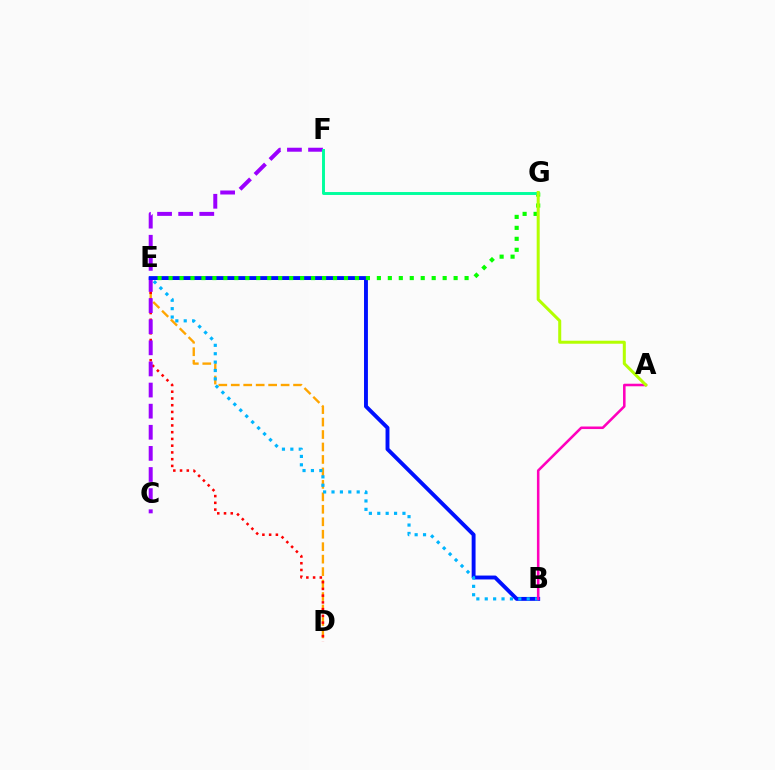{('D', 'E'): [{'color': '#ffa500', 'line_style': 'dashed', 'thickness': 1.69}, {'color': '#ff0000', 'line_style': 'dotted', 'thickness': 1.83}], ('C', 'F'): [{'color': '#9b00ff', 'line_style': 'dashed', 'thickness': 2.87}], ('B', 'E'): [{'color': '#0010ff', 'line_style': 'solid', 'thickness': 2.8}, {'color': '#00b5ff', 'line_style': 'dotted', 'thickness': 2.28}], ('E', 'G'): [{'color': '#08ff00', 'line_style': 'dotted', 'thickness': 2.98}], ('F', 'G'): [{'color': '#00ff9d', 'line_style': 'solid', 'thickness': 2.11}], ('A', 'B'): [{'color': '#ff00bd', 'line_style': 'solid', 'thickness': 1.84}], ('A', 'G'): [{'color': '#b3ff00', 'line_style': 'solid', 'thickness': 2.17}]}